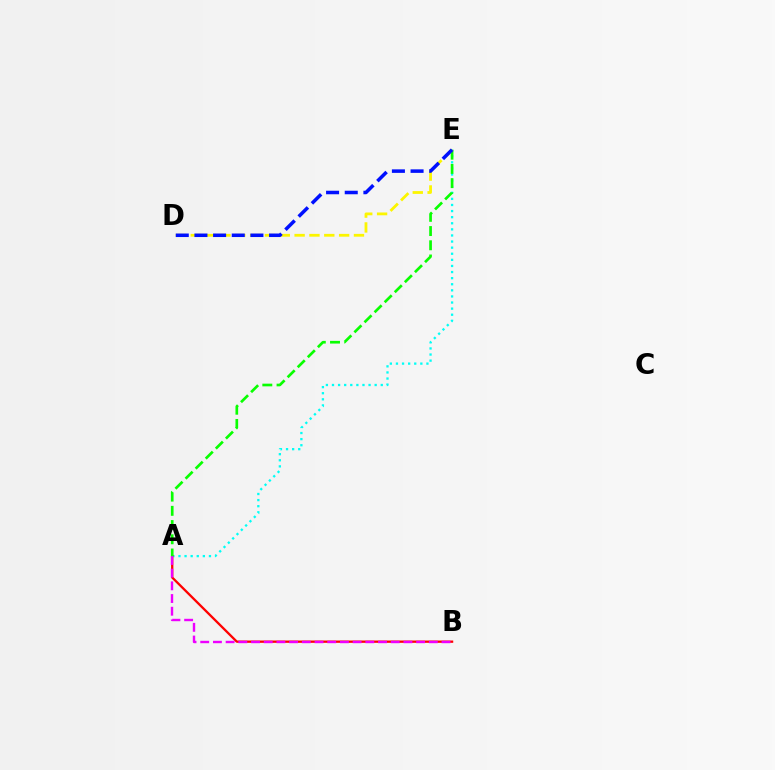{('A', 'E'): [{'color': '#00fff6', 'line_style': 'dotted', 'thickness': 1.66}, {'color': '#08ff00', 'line_style': 'dashed', 'thickness': 1.93}], ('A', 'B'): [{'color': '#ff0000', 'line_style': 'solid', 'thickness': 1.65}, {'color': '#ee00ff', 'line_style': 'dashed', 'thickness': 1.73}], ('D', 'E'): [{'color': '#fcf500', 'line_style': 'dashed', 'thickness': 2.02}, {'color': '#0010ff', 'line_style': 'dashed', 'thickness': 2.54}]}